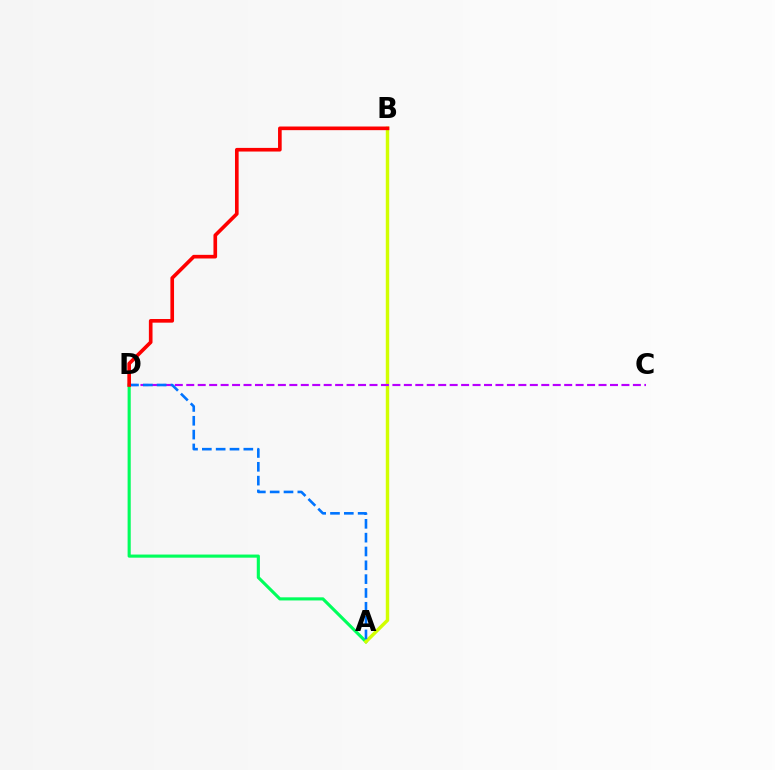{('A', 'D'): [{'color': '#00ff5c', 'line_style': 'solid', 'thickness': 2.25}, {'color': '#0074ff', 'line_style': 'dashed', 'thickness': 1.88}], ('A', 'B'): [{'color': '#d1ff00', 'line_style': 'solid', 'thickness': 2.47}], ('C', 'D'): [{'color': '#b900ff', 'line_style': 'dashed', 'thickness': 1.56}], ('B', 'D'): [{'color': '#ff0000', 'line_style': 'solid', 'thickness': 2.62}]}